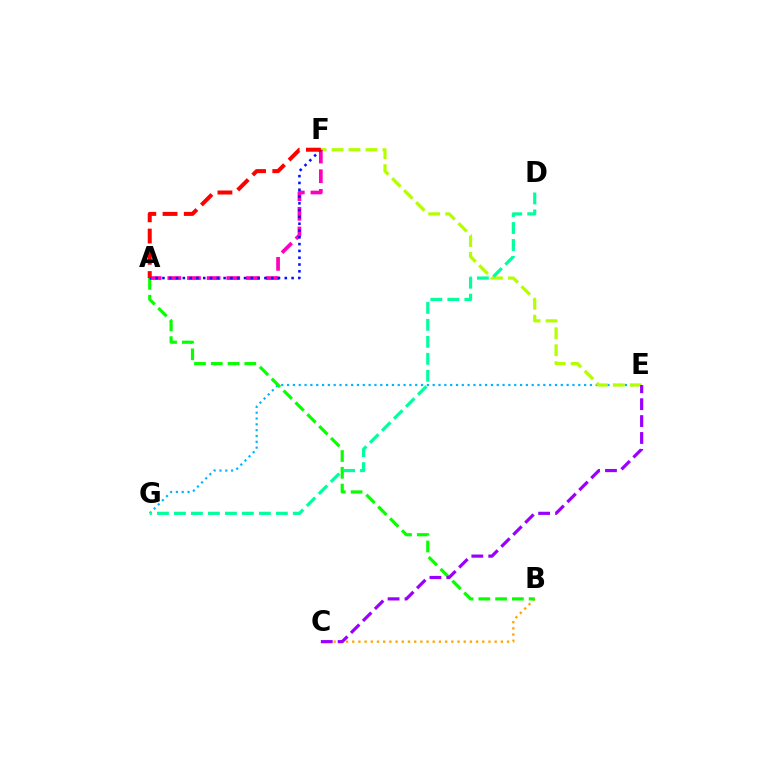{('E', 'G'): [{'color': '#00b5ff', 'line_style': 'dotted', 'thickness': 1.58}], ('B', 'C'): [{'color': '#ffa500', 'line_style': 'dotted', 'thickness': 1.68}], ('E', 'F'): [{'color': '#b3ff00', 'line_style': 'dashed', 'thickness': 2.31}], ('A', 'B'): [{'color': '#08ff00', 'line_style': 'dashed', 'thickness': 2.28}], ('D', 'G'): [{'color': '#00ff9d', 'line_style': 'dashed', 'thickness': 2.31}], ('A', 'F'): [{'color': '#ff00bd', 'line_style': 'dashed', 'thickness': 2.67}, {'color': '#0010ff', 'line_style': 'dotted', 'thickness': 1.85}, {'color': '#ff0000', 'line_style': 'dashed', 'thickness': 2.89}], ('C', 'E'): [{'color': '#9b00ff', 'line_style': 'dashed', 'thickness': 2.3}]}